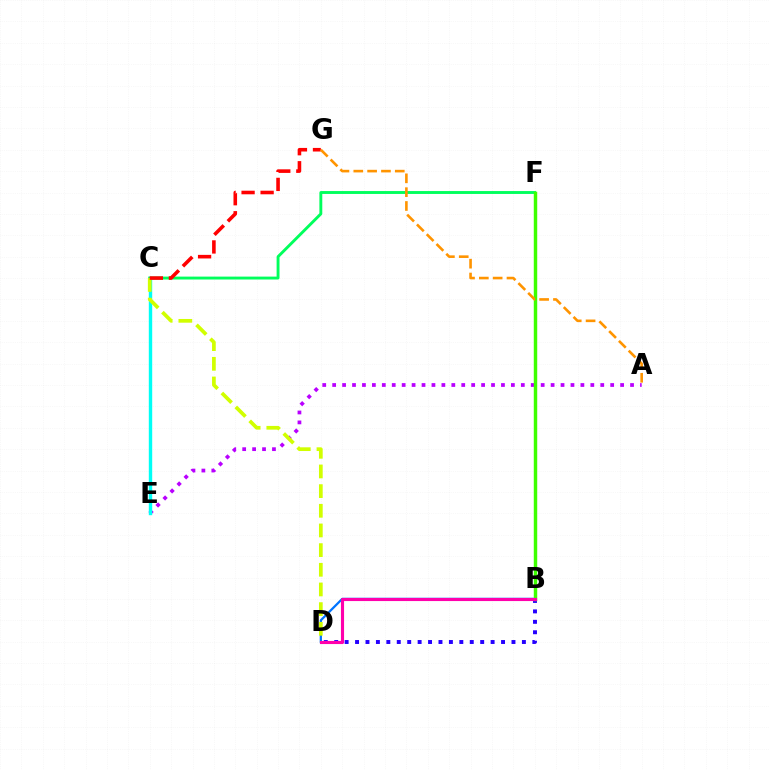{('A', 'E'): [{'color': '#b900ff', 'line_style': 'dotted', 'thickness': 2.7}], ('C', 'E'): [{'color': '#00fff6', 'line_style': 'solid', 'thickness': 2.45}], ('B', 'D'): [{'color': '#0074ff', 'line_style': 'solid', 'thickness': 1.62}, {'color': '#2500ff', 'line_style': 'dotted', 'thickness': 2.83}, {'color': '#ff00ac', 'line_style': 'solid', 'thickness': 2.24}], ('C', 'F'): [{'color': '#00ff5c', 'line_style': 'solid', 'thickness': 2.08}], ('C', 'D'): [{'color': '#d1ff00', 'line_style': 'dashed', 'thickness': 2.67}], ('C', 'G'): [{'color': '#ff0000', 'line_style': 'dashed', 'thickness': 2.58}], ('B', 'F'): [{'color': '#3dff00', 'line_style': 'solid', 'thickness': 2.48}], ('A', 'G'): [{'color': '#ff9400', 'line_style': 'dashed', 'thickness': 1.88}]}